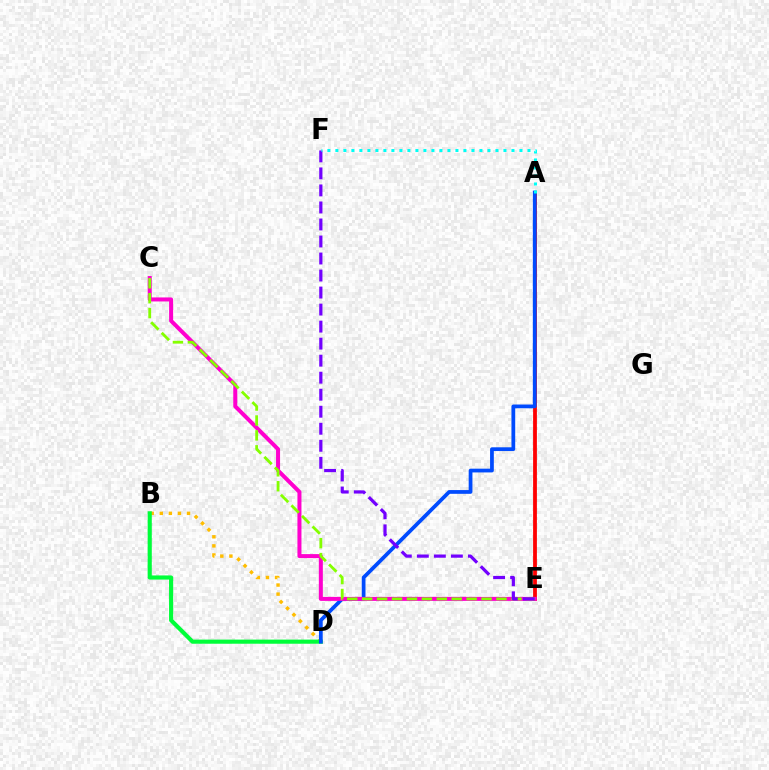{('B', 'D'): [{'color': '#ffbd00', 'line_style': 'dotted', 'thickness': 2.47}, {'color': '#00ff39', 'line_style': 'solid', 'thickness': 2.97}], ('A', 'E'): [{'color': '#ff0000', 'line_style': 'solid', 'thickness': 2.73}], ('A', 'D'): [{'color': '#004bff', 'line_style': 'solid', 'thickness': 2.7}], ('C', 'E'): [{'color': '#ff00cf', 'line_style': 'solid', 'thickness': 2.89}, {'color': '#84ff00', 'line_style': 'dashed', 'thickness': 2.03}], ('E', 'F'): [{'color': '#7200ff', 'line_style': 'dashed', 'thickness': 2.31}], ('A', 'F'): [{'color': '#00fff6', 'line_style': 'dotted', 'thickness': 2.17}]}